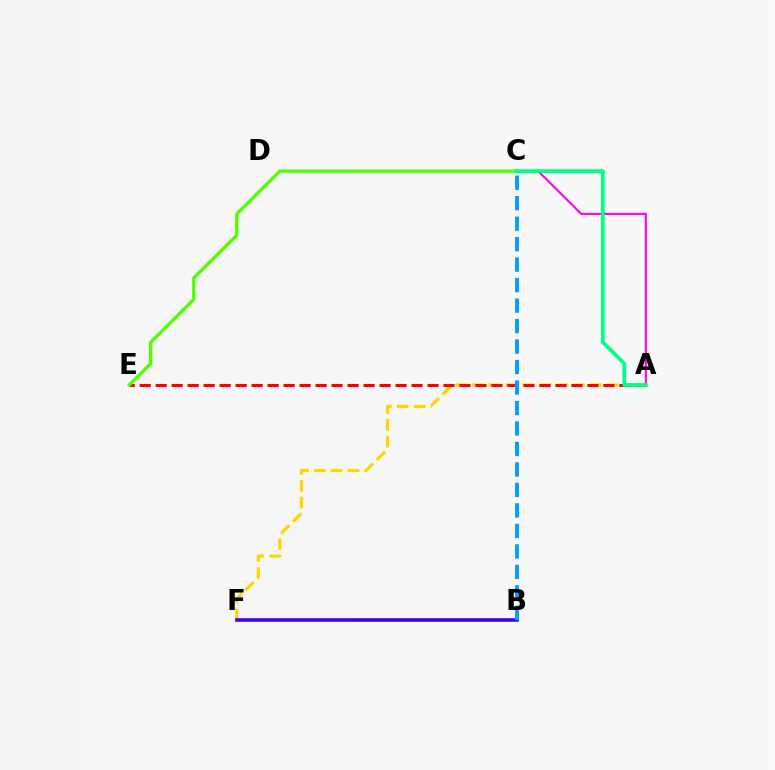{('A', 'F'): [{'color': '#ffd500', 'line_style': 'dashed', 'thickness': 2.28}], ('B', 'F'): [{'color': '#3700ff', 'line_style': 'solid', 'thickness': 2.57}], ('A', 'C'): [{'color': '#ff00ed', 'line_style': 'solid', 'thickness': 1.51}, {'color': '#00ff86', 'line_style': 'solid', 'thickness': 2.71}], ('A', 'E'): [{'color': '#ff0000', 'line_style': 'dashed', 'thickness': 2.17}], ('C', 'E'): [{'color': '#4fff00', 'line_style': 'solid', 'thickness': 2.38}], ('B', 'C'): [{'color': '#009eff', 'line_style': 'dashed', 'thickness': 2.78}]}